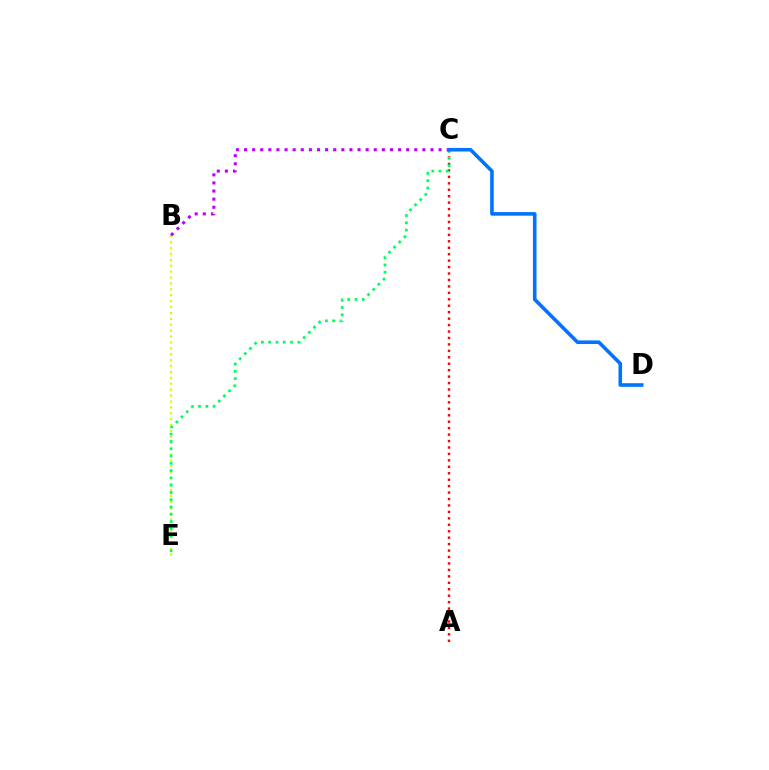{('B', 'E'): [{'color': '#d1ff00', 'line_style': 'dotted', 'thickness': 1.6}], ('A', 'C'): [{'color': '#ff0000', 'line_style': 'dotted', 'thickness': 1.75}], ('C', 'E'): [{'color': '#00ff5c', 'line_style': 'dotted', 'thickness': 1.98}], ('B', 'C'): [{'color': '#b900ff', 'line_style': 'dotted', 'thickness': 2.2}], ('C', 'D'): [{'color': '#0074ff', 'line_style': 'solid', 'thickness': 2.59}]}